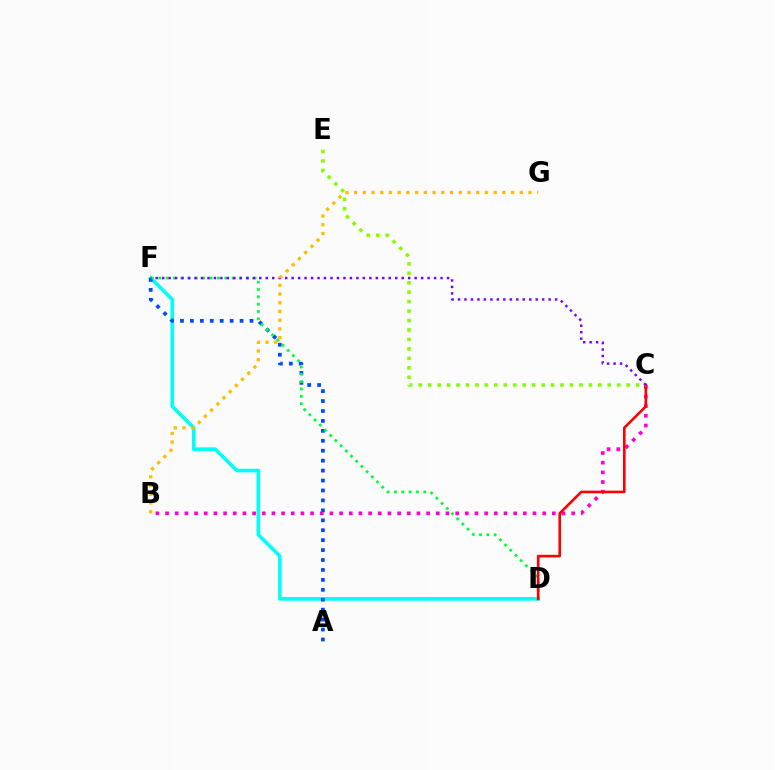{('D', 'F'): [{'color': '#00fff6', 'line_style': 'solid', 'thickness': 2.6}, {'color': '#00ff39', 'line_style': 'dotted', 'thickness': 1.99}], ('B', 'C'): [{'color': '#ff00cf', 'line_style': 'dotted', 'thickness': 2.63}], ('A', 'F'): [{'color': '#004bff', 'line_style': 'dotted', 'thickness': 2.7}], ('C', 'D'): [{'color': '#ff0000', 'line_style': 'solid', 'thickness': 1.89}], ('C', 'E'): [{'color': '#84ff00', 'line_style': 'dotted', 'thickness': 2.57}], ('C', 'F'): [{'color': '#7200ff', 'line_style': 'dotted', 'thickness': 1.76}], ('B', 'G'): [{'color': '#ffbd00', 'line_style': 'dotted', 'thickness': 2.37}]}